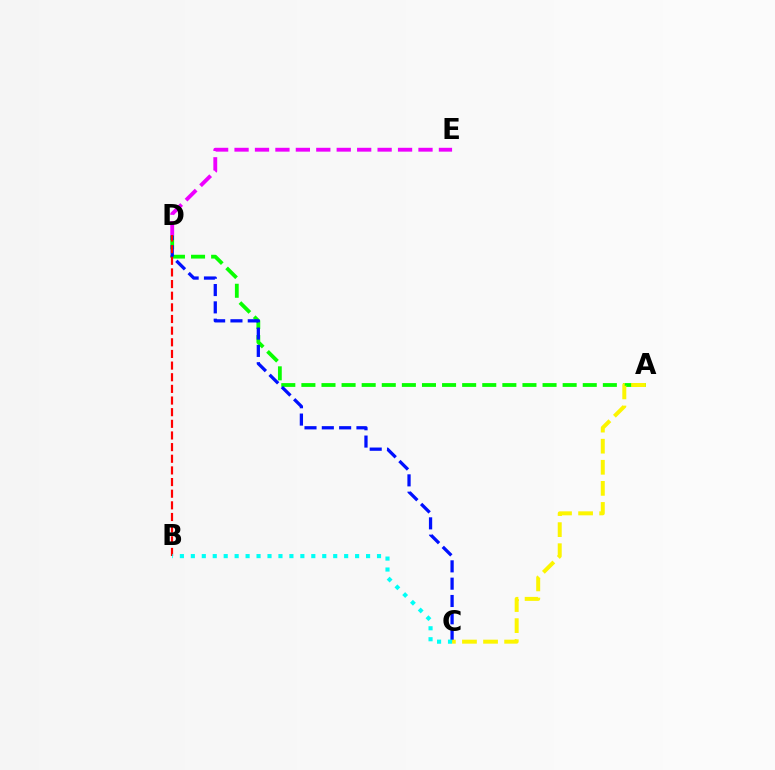{('A', 'D'): [{'color': '#08ff00', 'line_style': 'dashed', 'thickness': 2.73}], ('C', 'D'): [{'color': '#0010ff', 'line_style': 'dashed', 'thickness': 2.35}], ('D', 'E'): [{'color': '#ee00ff', 'line_style': 'dashed', 'thickness': 2.78}], ('B', 'D'): [{'color': '#ff0000', 'line_style': 'dashed', 'thickness': 1.58}], ('A', 'C'): [{'color': '#fcf500', 'line_style': 'dashed', 'thickness': 2.86}], ('B', 'C'): [{'color': '#00fff6', 'line_style': 'dotted', 'thickness': 2.98}]}